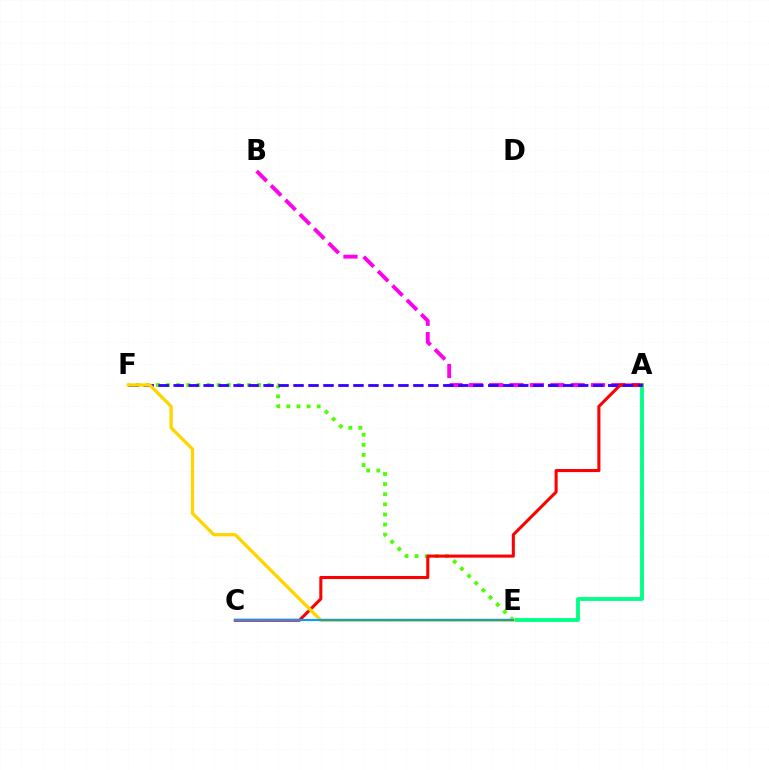{('A', 'B'): [{'color': '#ff00ed', 'line_style': 'dashed', 'thickness': 2.77}], ('A', 'E'): [{'color': '#00ff86', 'line_style': 'solid', 'thickness': 2.75}], ('E', 'F'): [{'color': '#4fff00', 'line_style': 'dotted', 'thickness': 2.75}, {'color': '#ffd500', 'line_style': 'solid', 'thickness': 2.38}], ('A', 'C'): [{'color': '#ff0000', 'line_style': 'solid', 'thickness': 2.21}], ('A', 'F'): [{'color': '#3700ff', 'line_style': 'dashed', 'thickness': 2.04}], ('C', 'E'): [{'color': '#009eff', 'line_style': 'solid', 'thickness': 1.54}]}